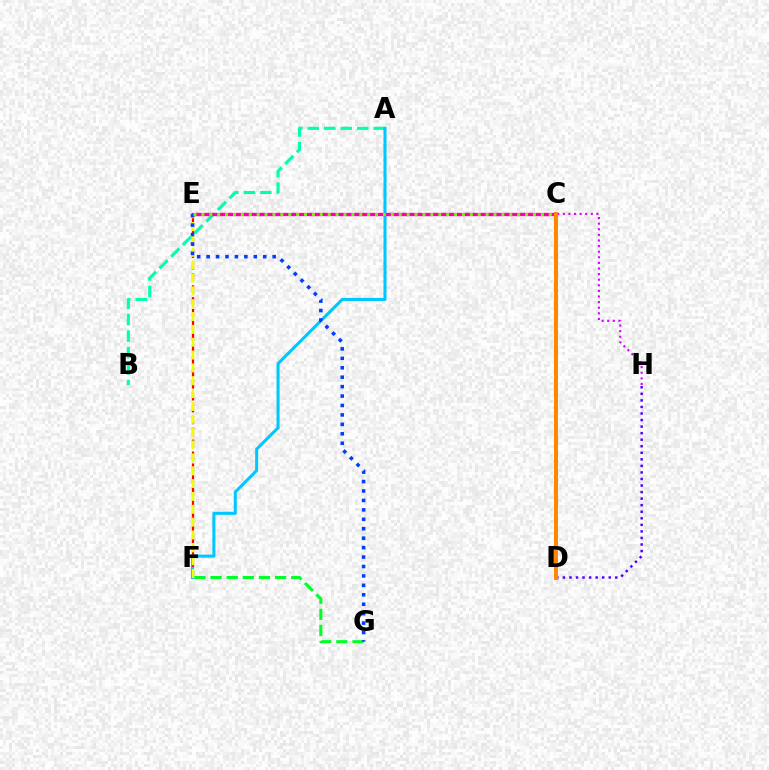{('A', 'B'): [{'color': '#00ffaf', 'line_style': 'dashed', 'thickness': 2.24}], ('C', 'H'): [{'color': '#d600ff', 'line_style': 'dotted', 'thickness': 1.52}], ('A', 'F'): [{'color': '#00c7ff', 'line_style': 'solid', 'thickness': 2.2}], ('E', 'F'): [{'color': '#ff0000', 'line_style': 'dashed', 'thickness': 1.61}, {'color': '#eeff00', 'line_style': 'dashed', 'thickness': 1.75}], ('C', 'E'): [{'color': '#ff00a0', 'line_style': 'solid', 'thickness': 2.39}, {'color': '#66ff00', 'line_style': 'dotted', 'thickness': 2.15}], ('F', 'G'): [{'color': '#00ff27', 'line_style': 'dashed', 'thickness': 2.19}], ('D', 'H'): [{'color': '#4f00ff', 'line_style': 'dotted', 'thickness': 1.78}], ('E', 'G'): [{'color': '#003fff', 'line_style': 'dotted', 'thickness': 2.56}], ('C', 'D'): [{'color': '#ff8800', 'line_style': 'solid', 'thickness': 2.88}]}